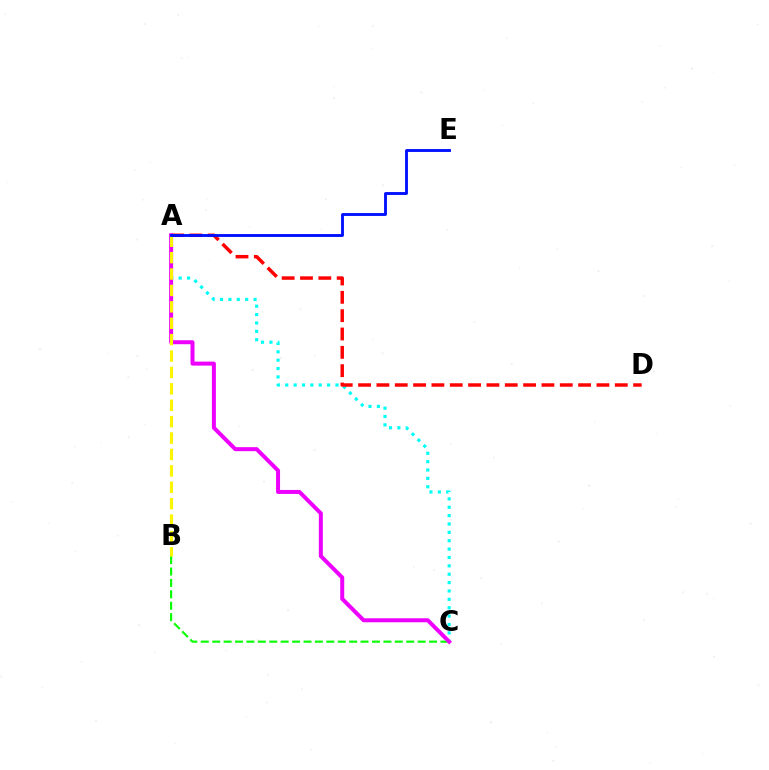{('B', 'C'): [{'color': '#08ff00', 'line_style': 'dashed', 'thickness': 1.55}], ('A', 'C'): [{'color': '#00fff6', 'line_style': 'dotted', 'thickness': 2.28}, {'color': '#ee00ff', 'line_style': 'solid', 'thickness': 2.88}], ('A', 'D'): [{'color': '#ff0000', 'line_style': 'dashed', 'thickness': 2.49}], ('A', 'B'): [{'color': '#fcf500', 'line_style': 'dashed', 'thickness': 2.23}], ('A', 'E'): [{'color': '#0010ff', 'line_style': 'solid', 'thickness': 2.06}]}